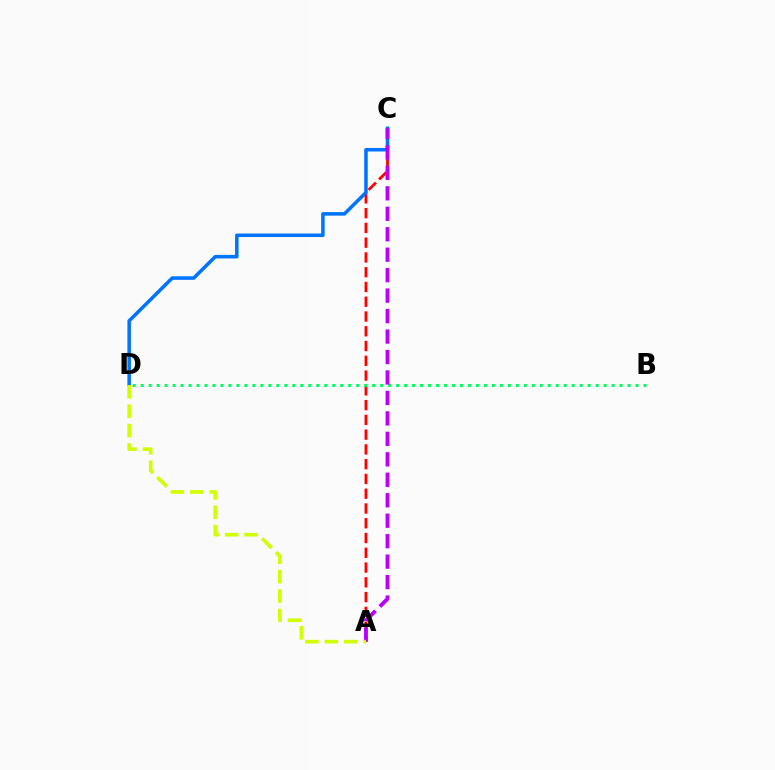{('A', 'C'): [{'color': '#ff0000', 'line_style': 'dashed', 'thickness': 2.01}, {'color': '#b900ff', 'line_style': 'dashed', 'thickness': 2.78}], ('B', 'D'): [{'color': '#00ff5c', 'line_style': 'dotted', 'thickness': 2.17}], ('C', 'D'): [{'color': '#0074ff', 'line_style': 'solid', 'thickness': 2.55}], ('A', 'D'): [{'color': '#d1ff00', 'line_style': 'dashed', 'thickness': 2.64}]}